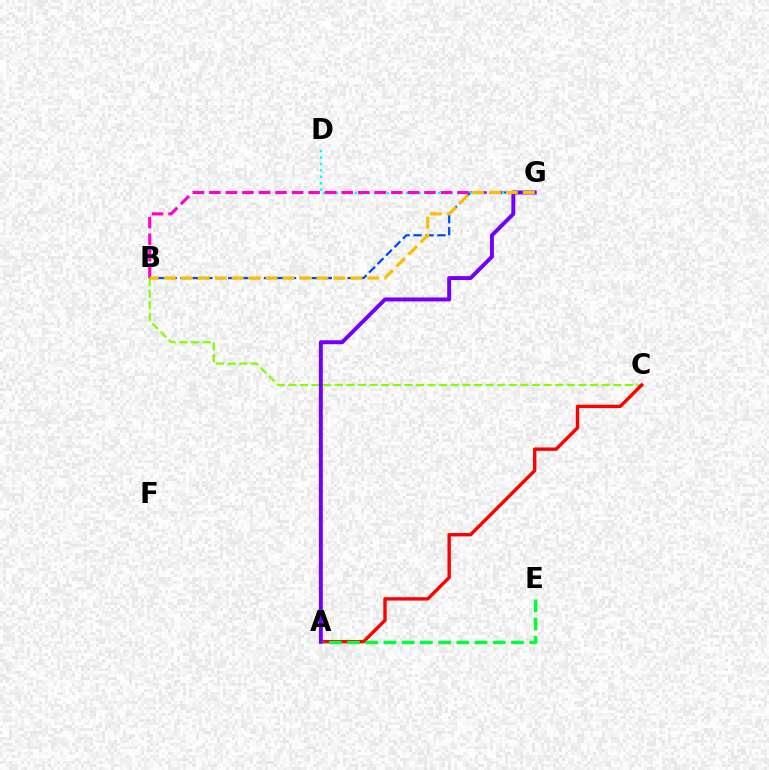{('B', 'C'): [{'color': '#84ff00', 'line_style': 'dashed', 'thickness': 1.58}], ('A', 'C'): [{'color': '#ff0000', 'line_style': 'solid', 'thickness': 2.44}], ('B', 'G'): [{'color': '#004bff', 'line_style': 'dashed', 'thickness': 1.62}, {'color': '#ff00cf', 'line_style': 'dashed', 'thickness': 2.25}, {'color': '#ffbd00', 'line_style': 'dashed', 'thickness': 2.3}], ('D', 'G'): [{'color': '#00fff6', 'line_style': 'dotted', 'thickness': 1.74}], ('A', 'E'): [{'color': '#00ff39', 'line_style': 'dashed', 'thickness': 2.48}], ('A', 'G'): [{'color': '#7200ff', 'line_style': 'solid', 'thickness': 2.83}]}